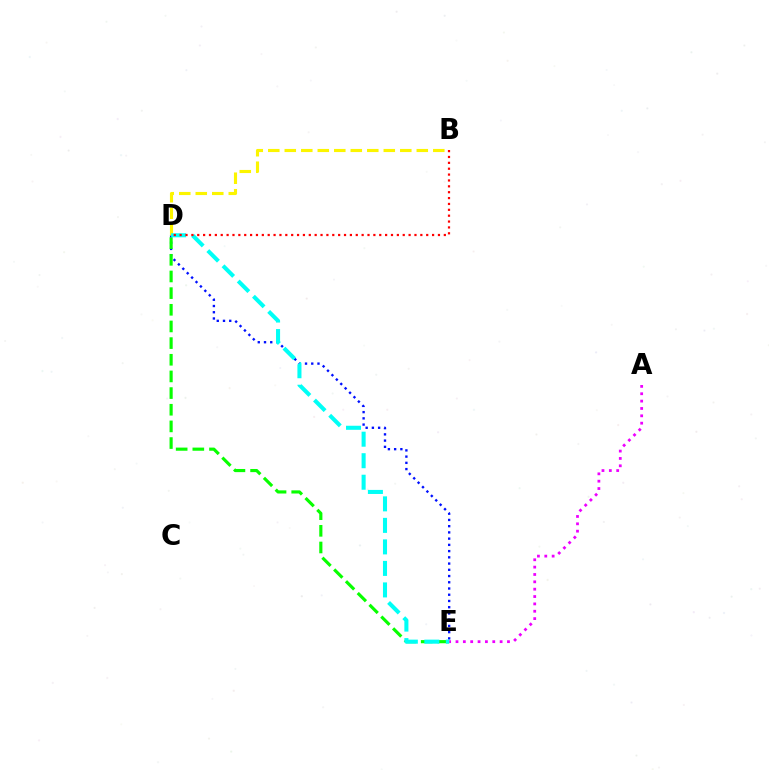{('D', 'E'): [{'color': '#0010ff', 'line_style': 'dotted', 'thickness': 1.69}, {'color': '#08ff00', 'line_style': 'dashed', 'thickness': 2.26}, {'color': '#00fff6', 'line_style': 'dashed', 'thickness': 2.92}], ('A', 'E'): [{'color': '#ee00ff', 'line_style': 'dotted', 'thickness': 2.0}], ('B', 'D'): [{'color': '#fcf500', 'line_style': 'dashed', 'thickness': 2.24}, {'color': '#ff0000', 'line_style': 'dotted', 'thickness': 1.6}]}